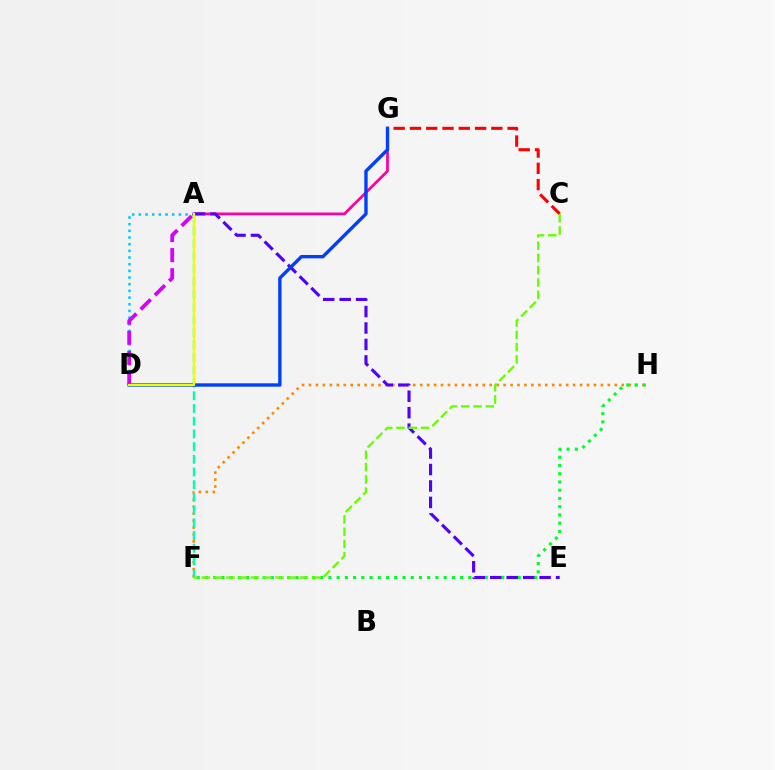{('A', 'D'): [{'color': '#00c7ff', 'line_style': 'dotted', 'thickness': 1.81}, {'color': '#d600ff', 'line_style': 'dashed', 'thickness': 2.73}, {'color': '#eeff00', 'line_style': 'solid', 'thickness': 1.65}], ('F', 'H'): [{'color': '#ff8800', 'line_style': 'dotted', 'thickness': 1.89}, {'color': '#00ff27', 'line_style': 'dotted', 'thickness': 2.24}], ('A', 'G'): [{'color': '#ff00a0', 'line_style': 'solid', 'thickness': 1.98}], ('C', 'G'): [{'color': '#ff0000', 'line_style': 'dashed', 'thickness': 2.21}], ('A', 'F'): [{'color': '#00ffaf', 'line_style': 'dashed', 'thickness': 1.72}], ('A', 'E'): [{'color': '#4f00ff', 'line_style': 'dashed', 'thickness': 2.23}], ('D', 'G'): [{'color': '#003fff', 'line_style': 'solid', 'thickness': 2.43}], ('C', 'F'): [{'color': '#66ff00', 'line_style': 'dashed', 'thickness': 1.67}]}